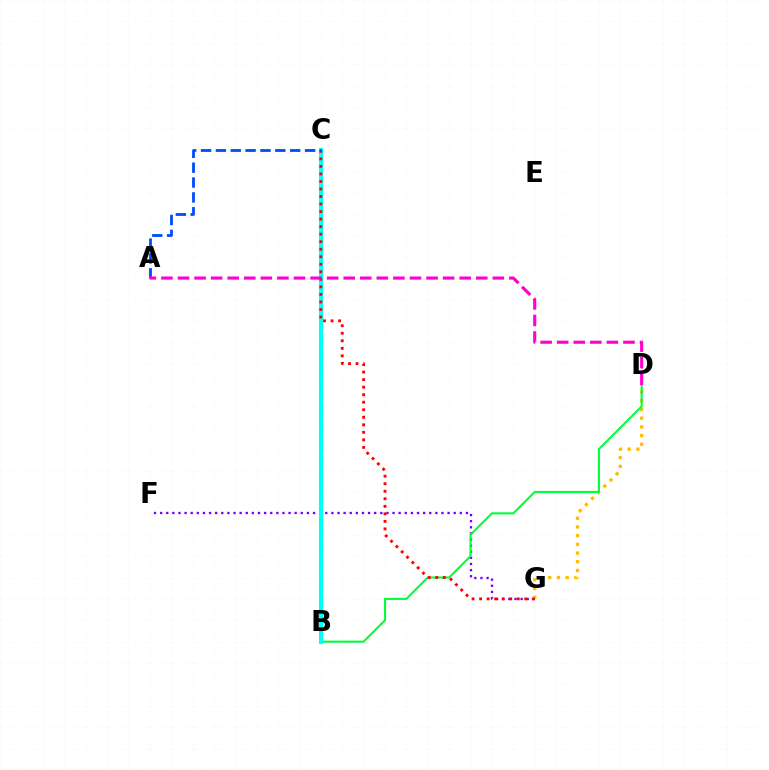{('B', 'C'): [{'color': '#84ff00', 'line_style': 'dashed', 'thickness': 2.36}, {'color': '#00fff6', 'line_style': 'solid', 'thickness': 2.97}], ('F', 'G'): [{'color': '#7200ff', 'line_style': 'dotted', 'thickness': 1.66}], ('D', 'G'): [{'color': '#ffbd00', 'line_style': 'dotted', 'thickness': 2.36}], ('B', 'D'): [{'color': '#00ff39', 'line_style': 'solid', 'thickness': 1.51}], ('C', 'G'): [{'color': '#ff0000', 'line_style': 'dotted', 'thickness': 2.05}], ('A', 'C'): [{'color': '#004bff', 'line_style': 'dashed', 'thickness': 2.02}], ('A', 'D'): [{'color': '#ff00cf', 'line_style': 'dashed', 'thickness': 2.25}]}